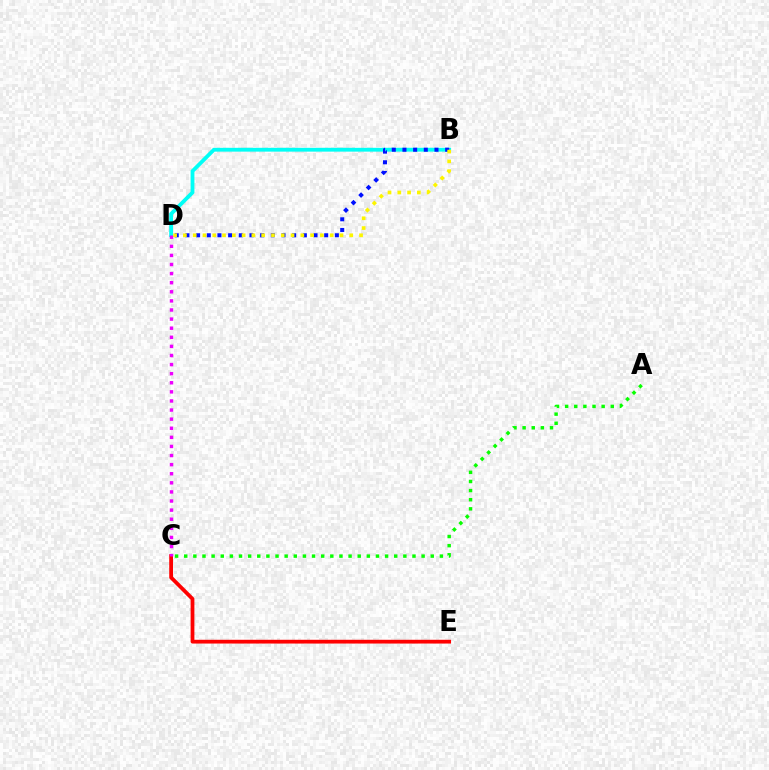{('B', 'D'): [{'color': '#00fff6', 'line_style': 'solid', 'thickness': 2.74}, {'color': '#0010ff', 'line_style': 'dotted', 'thickness': 2.9}, {'color': '#fcf500', 'line_style': 'dotted', 'thickness': 2.66}], ('A', 'C'): [{'color': '#08ff00', 'line_style': 'dotted', 'thickness': 2.48}], ('C', 'E'): [{'color': '#ff0000', 'line_style': 'solid', 'thickness': 2.71}], ('C', 'D'): [{'color': '#ee00ff', 'line_style': 'dotted', 'thickness': 2.47}]}